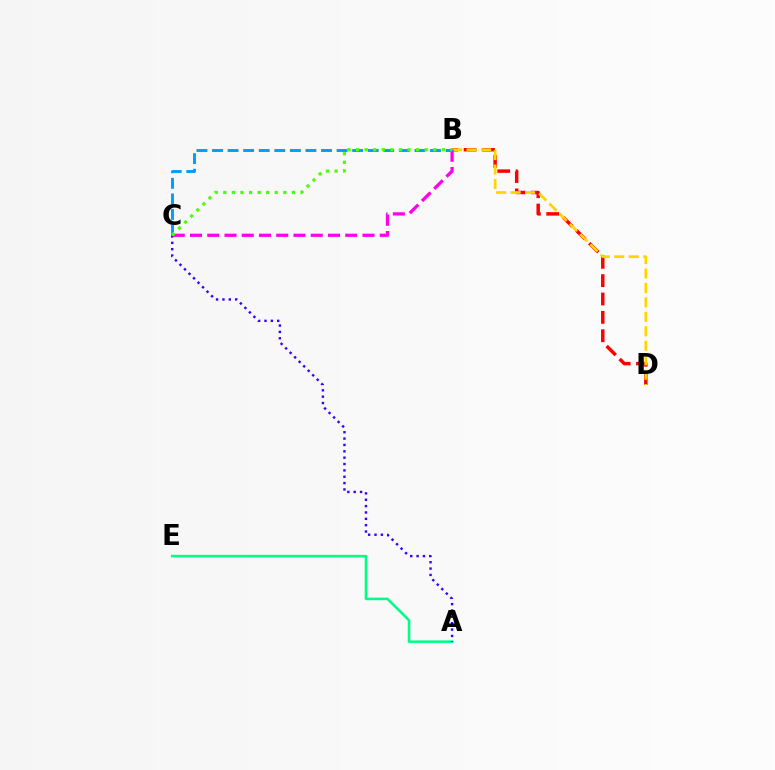{('B', 'D'): [{'color': '#ff0000', 'line_style': 'dashed', 'thickness': 2.49}, {'color': '#ffd500', 'line_style': 'dashed', 'thickness': 1.96}], ('A', 'E'): [{'color': '#00ff86', 'line_style': 'solid', 'thickness': 1.85}], ('A', 'C'): [{'color': '#3700ff', 'line_style': 'dotted', 'thickness': 1.73}], ('B', 'C'): [{'color': '#ff00ed', 'line_style': 'dashed', 'thickness': 2.34}, {'color': '#009eff', 'line_style': 'dashed', 'thickness': 2.12}, {'color': '#4fff00', 'line_style': 'dotted', 'thickness': 2.33}]}